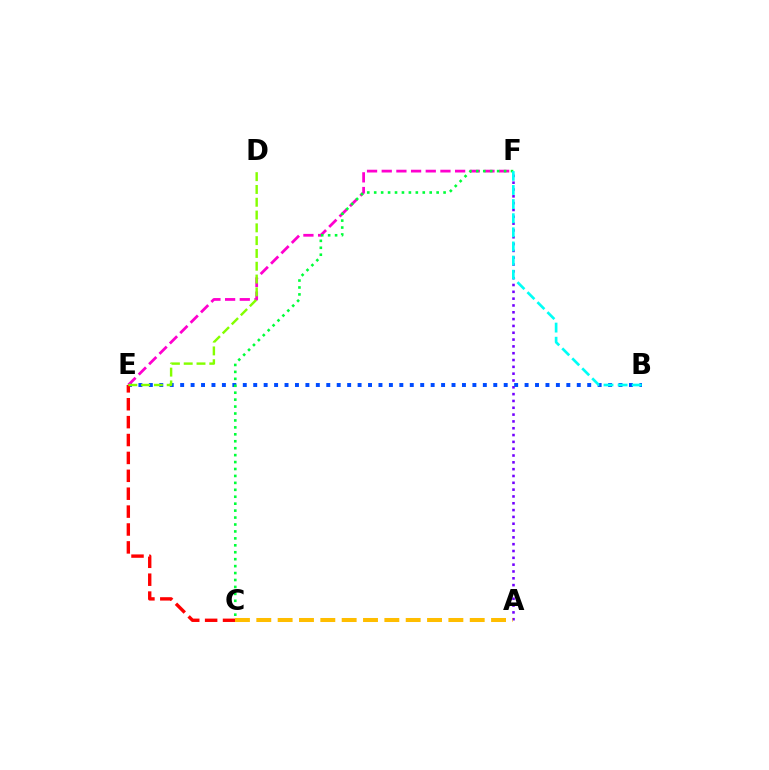{('A', 'F'): [{'color': '#7200ff', 'line_style': 'dotted', 'thickness': 1.85}], ('B', 'E'): [{'color': '#004bff', 'line_style': 'dotted', 'thickness': 2.84}], ('E', 'F'): [{'color': '#ff00cf', 'line_style': 'dashed', 'thickness': 1.99}], ('C', 'E'): [{'color': '#ff0000', 'line_style': 'dashed', 'thickness': 2.43}], ('C', 'F'): [{'color': '#00ff39', 'line_style': 'dotted', 'thickness': 1.88}], ('D', 'E'): [{'color': '#84ff00', 'line_style': 'dashed', 'thickness': 1.74}], ('A', 'C'): [{'color': '#ffbd00', 'line_style': 'dashed', 'thickness': 2.9}], ('B', 'F'): [{'color': '#00fff6', 'line_style': 'dashed', 'thickness': 1.92}]}